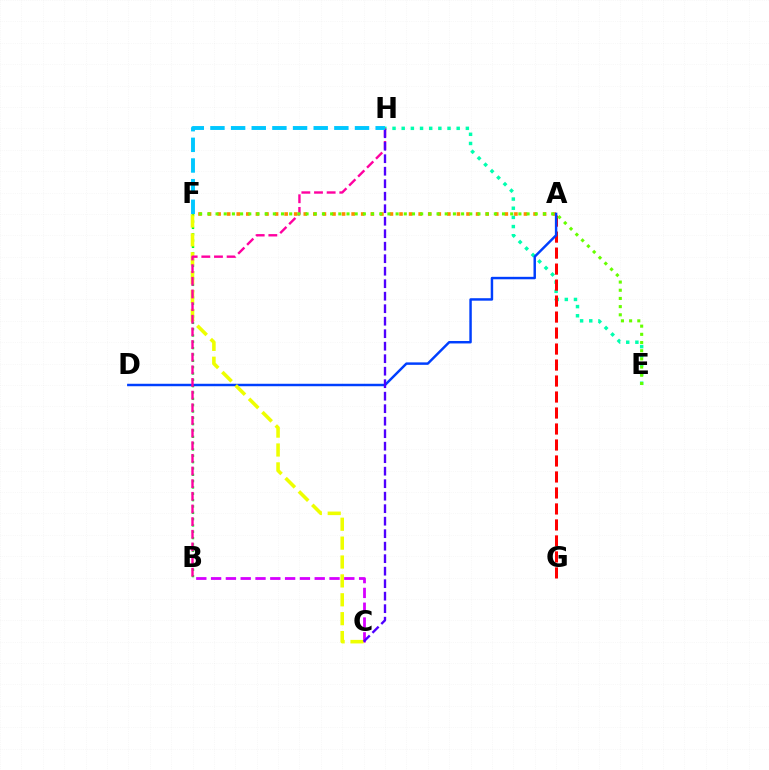{('E', 'H'): [{'color': '#00ffaf', 'line_style': 'dotted', 'thickness': 2.49}], ('A', 'F'): [{'color': '#ff8800', 'line_style': 'dotted', 'thickness': 2.6}], ('B', 'F'): [{'color': '#00ff27', 'line_style': 'dotted', 'thickness': 1.72}], ('B', 'C'): [{'color': '#d600ff', 'line_style': 'dashed', 'thickness': 2.01}], ('A', 'G'): [{'color': '#ff0000', 'line_style': 'dashed', 'thickness': 2.17}], ('A', 'D'): [{'color': '#003fff', 'line_style': 'solid', 'thickness': 1.77}], ('C', 'F'): [{'color': '#eeff00', 'line_style': 'dashed', 'thickness': 2.57}], ('B', 'H'): [{'color': '#ff00a0', 'line_style': 'dashed', 'thickness': 1.72}], ('C', 'H'): [{'color': '#4f00ff', 'line_style': 'dashed', 'thickness': 1.7}], ('E', 'F'): [{'color': '#66ff00', 'line_style': 'dotted', 'thickness': 2.22}], ('F', 'H'): [{'color': '#00c7ff', 'line_style': 'dashed', 'thickness': 2.81}]}